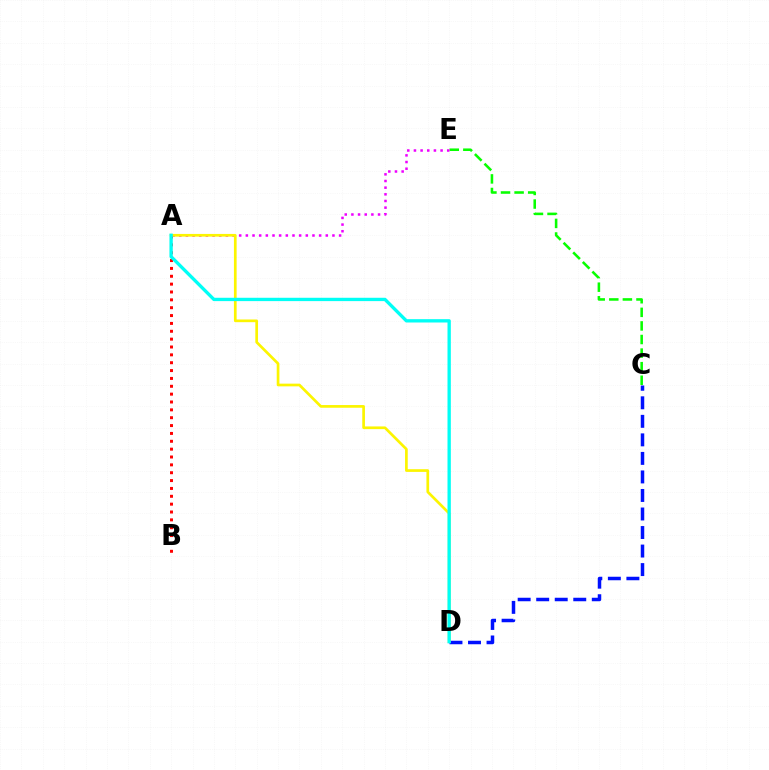{('C', 'D'): [{'color': '#0010ff', 'line_style': 'dashed', 'thickness': 2.52}], ('C', 'E'): [{'color': '#08ff00', 'line_style': 'dashed', 'thickness': 1.85}], ('A', 'E'): [{'color': '#ee00ff', 'line_style': 'dotted', 'thickness': 1.81}], ('A', 'B'): [{'color': '#ff0000', 'line_style': 'dotted', 'thickness': 2.13}], ('A', 'D'): [{'color': '#fcf500', 'line_style': 'solid', 'thickness': 1.94}, {'color': '#00fff6', 'line_style': 'solid', 'thickness': 2.4}]}